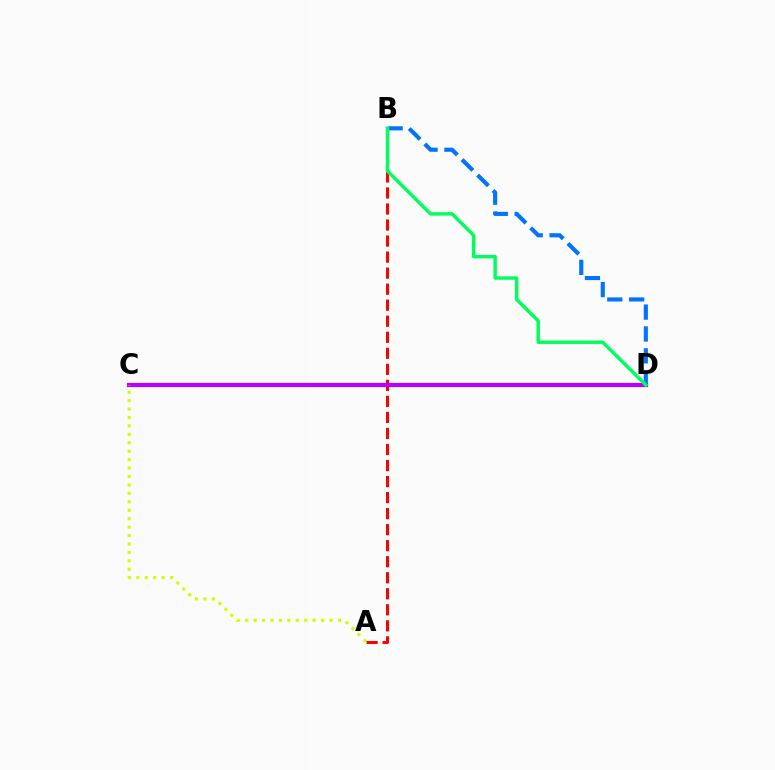{('A', 'B'): [{'color': '#ff0000', 'line_style': 'dashed', 'thickness': 2.18}], ('C', 'D'): [{'color': '#b900ff', 'line_style': 'solid', 'thickness': 2.99}], ('B', 'D'): [{'color': '#0074ff', 'line_style': 'dashed', 'thickness': 2.97}, {'color': '#00ff5c', 'line_style': 'solid', 'thickness': 2.48}], ('A', 'C'): [{'color': '#d1ff00', 'line_style': 'dotted', 'thickness': 2.29}]}